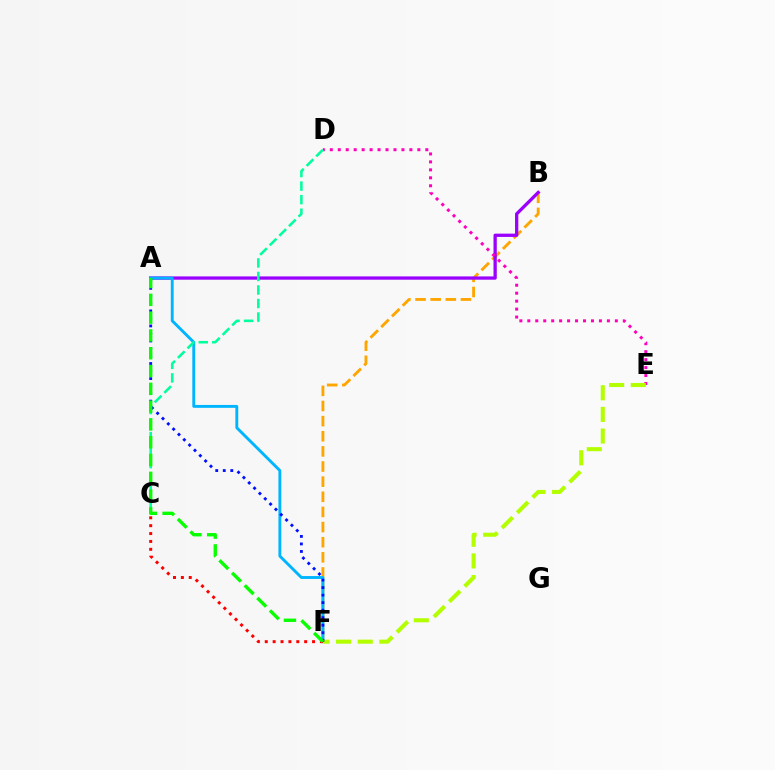{('B', 'F'): [{'color': '#ffa500', 'line_style': 'dashed', 'thickness': 2.06}], ('A', 'B'): [{'color': '#9b00ff', 'line_style': 'solid', 'thickness': 2.37}], ('A', 'F'): [{'color': '#00b5ff', 'line_style': 'solid', 'thickness': 2.08}, {'color': '#0010ff', 'line_style': 'dotted', 'thickness': 2.04}, {'color': '#08ff00', 'line_style': 'dashed', 'thickness': 2.42}], ('D', 'E'): [{'color': '#ff00bd', 'line_style': 'dotted', 'thickness': 2.16}], ('C', 'D'): [{'color': '#00ff9d', 'line_style': 'dashed', 'thickness': 1.84}], ('E', 'F'): [{'color': '#b3ff00', 'line_style': 'dashed', 'thickness': 2.94}], ('C', 'F'): [{'color': '#ff0000', 'line_style': 'dotted', 'thickness': 2.14}]}